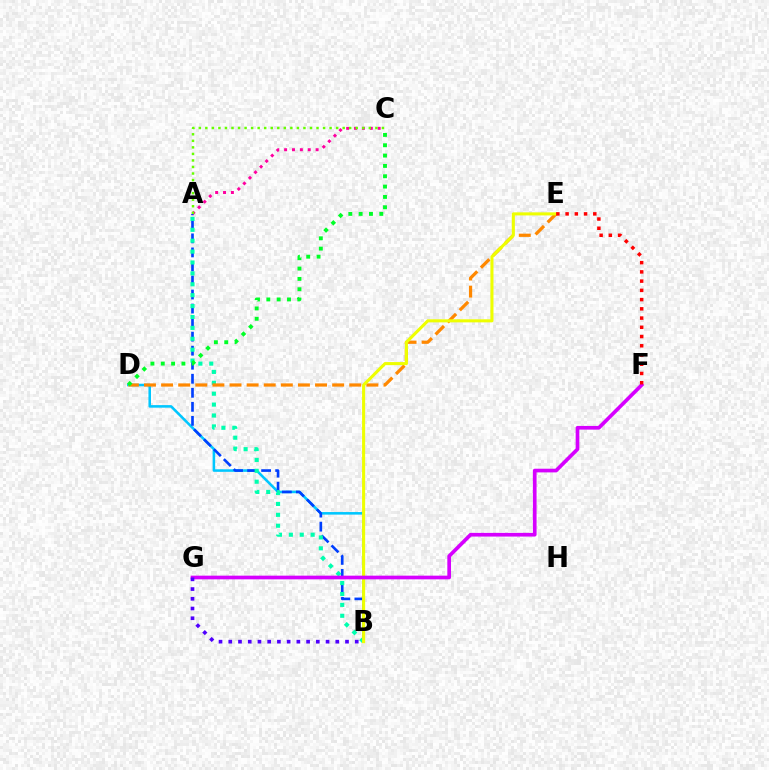{('B', 'D'): [{'color': '#00c7ff', 'line_style': 'solid', 'thickness': 1.84}], ('A', 'B'): [{'color': '#003fff', 'line_style': 'dashed', 'thickness': 1.91}, {'color': '#00ffaf', 'line_style': 'dotted', 'thickness': 2.96}], ('D', 'E'): [{'color': '#ff8800', 'line_style': 'dashed', 'thickness': 2.32}], ('B', 'E'): [{'color': '#eeff00', 'line_style': 'solid', 'thickness': 2.21}], ('C', 'D'): [{'color': '#00ff27', 'line_style': 'dotted', 'thickness': 2.81}], ('F', 'G'): [{'color': '#d600ff', 'line_style': 'solid', 'thickness': 2.65}], ('A', 'C'): [{'color': '#ff00a0', 'line_style': 'dotted', 'thickness': 2.14}, {'color': '#66ff00', 'line_style': 'dotted', 'thickness': 1.78}], ('B', 'G'): [{'color': '#4f00ff', 'line_style': 'dotted', 'thickness': 2.64}], ('E', 'F'): [{'color': '#ff0000', 'line_style': 'dotted', 'thickness': 2.51}]}